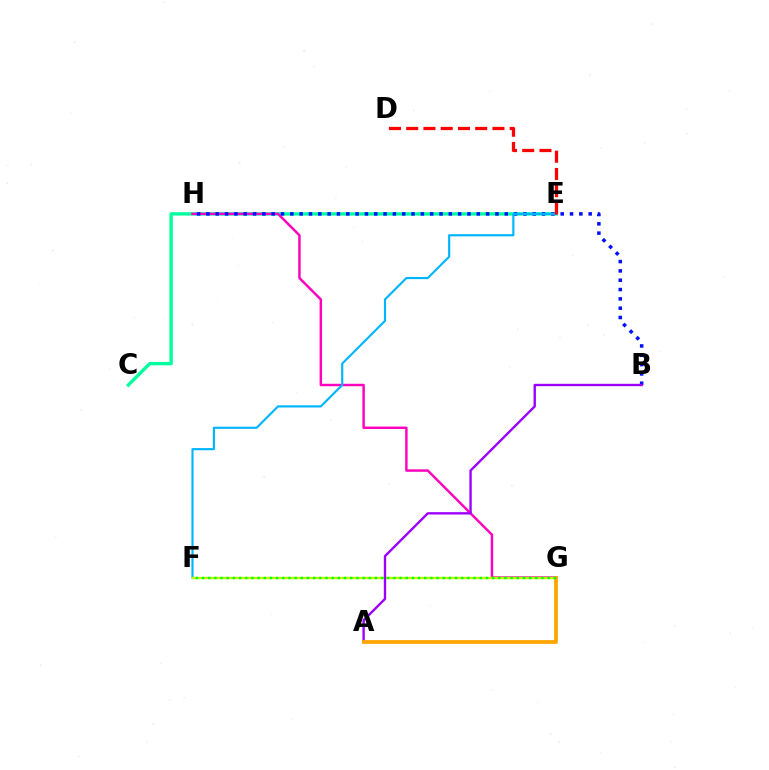{('C', 'E'): [{'color': '#00ff9d', 'line_style': 'solid', 'thickness': 2.42}], ('G', 'H'): [{'color': '#ff00bd', 'line_style': 'solid', 'thickness': 1.76}], ('B', 'H'): [{'color': '#0010ff', 'line_style': 'dotted', 'thickness': 2.53}], ('E', 'F'): [{'color': '#00b5ff', 'line_style': 'solid', 'thickness': 1.55}], ('D', 'E'): [{'color': '#ff0000', 'line_style': 'dashed', 'thickness': 2.34}], ('F', 'G'): [{'color': '#b3ff00', 'line_style': 'solid', 'thickness': 1.73}, {'color': '#08ff00', 'line_style': 'dotted', 'thickness': 1.68}], ('A', 'B'): [{'color': '#9b00ff', 'line_style': 'solid', 'thickness': 1.71}], ('A', 'G'): [{'color': '#ffa500', 'line_style': 'solid', 'thickness': 2.72}]}